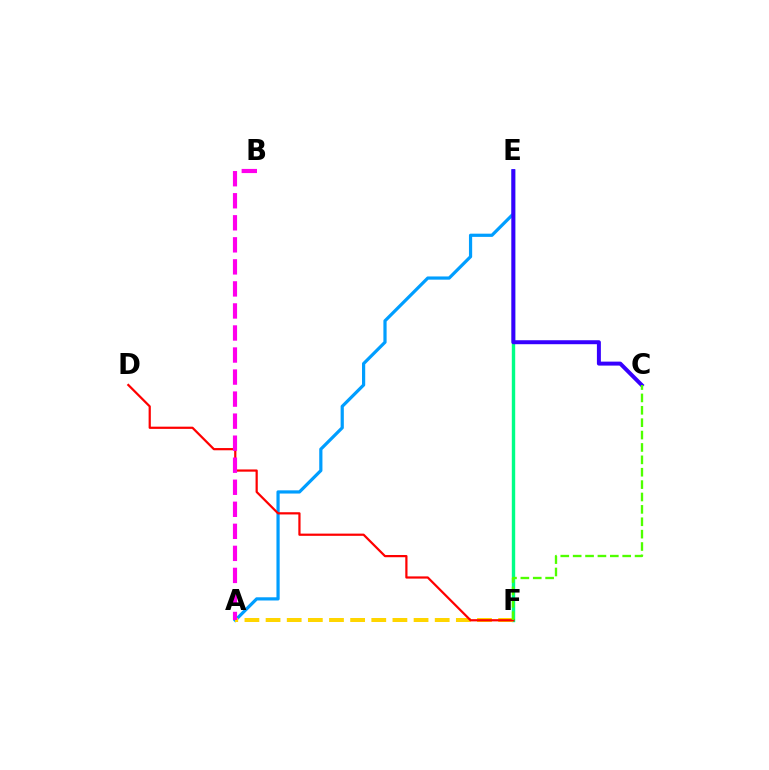{('E', 'F'): [{'color': '#00ff86', 'line_style': 'solid', 'thickness': 2.44}], ('A', 'E'): [{'color': '#009eff', 'line_style': 'solid', 'thickness': 2.31}], ('A', 'F'): [{'color': '#ffd500', 'line_style': 'dashed', 'thickness': 2.87}], ('C', 'E'): [{'color': '#3700ff', 'line_style': 'solid', 'thickness': 2.86}], ('D', 'F'): [{'color': '#ff0000', 'line_style': 'solid', 'thickness': 1.6}], ('A', 'B'): [{'color': '#ff00ed', 'line_style': 'dashed', 'thickness': 2.99}], ('C', 'F'): [{'color': '#4fff00', 'line_style': 'dashed', 'thickness': 1.68}]}